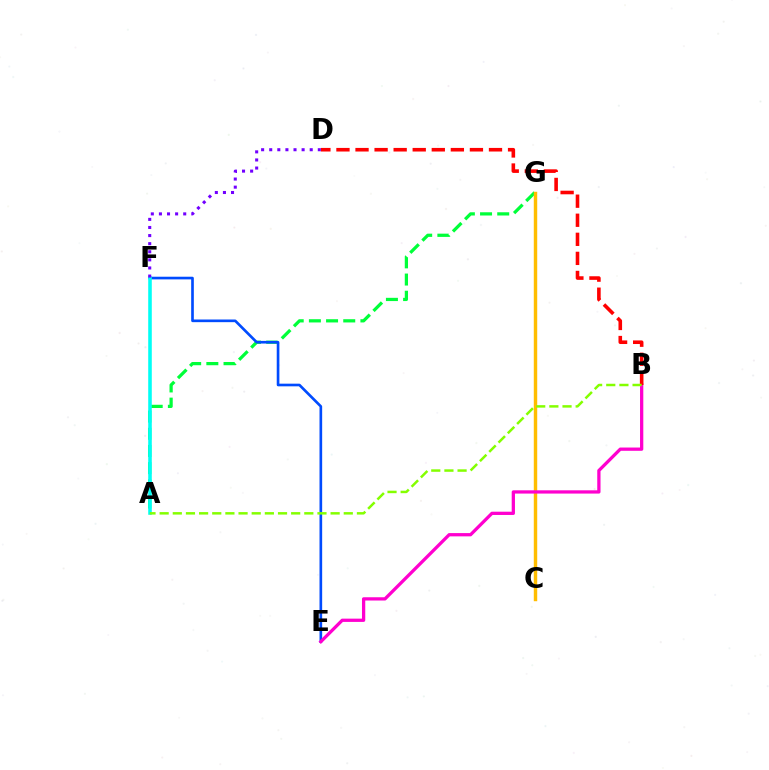{('A', 'G'): [{'color': '#00ff39', 'line_style': 'dashed', 'thickness': 2.33}], ('C', 'G'): [{'color': '#ffbd00', 'line_style': 'solid', 'thickness': 2.47}], ('E', 'F'): [{'color': '#004bff', 'line_style': 'solid', 'thickness': 1.91}], ('A', 'F'): [{'color': '#00fff6', 'line_style': 'solid', 'thickness': 2.57}], ('B', 'E'): [{'color': '#ff00cf', 'line_style': 'solid', 'thickness': 2.36}], ('B', 'D'): [{'color': '#ff0000', 'line_style': 'dashed', 'thickness': 2.59}], ('A', 'B'): [{'color': '#84ff00', 'line_style': 'dashed', 'thickness': 1.79}], ('D', 'F'): [{'color': '#7200ff', 'line_style': 'dotted', 'thickness': 2.2}]}